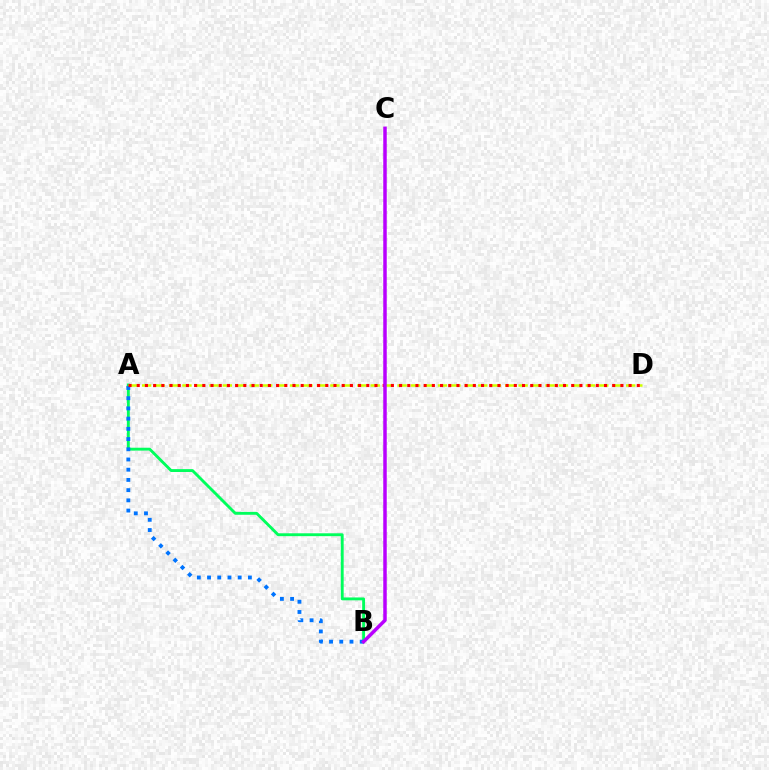{('A', 'B'): [{'color': '#00ff5c', 'line_style': 'solid', 'thickness': 2.07}, {'color': '#0074ff', 'line_style': 'dotted', 'thickness': 2.78}], ('A', 'D'): [{'color': '#d1ff00', 'line_style': 'dashed', 'thickness': 1.83}, {'color': '#ff0000', 'line_style': 'dotted', 'thickness': 2.23}], ('B', 'C'): [{'color': '#b900ff', 'line_style': 'solid', 'thickness': 2.51}]}